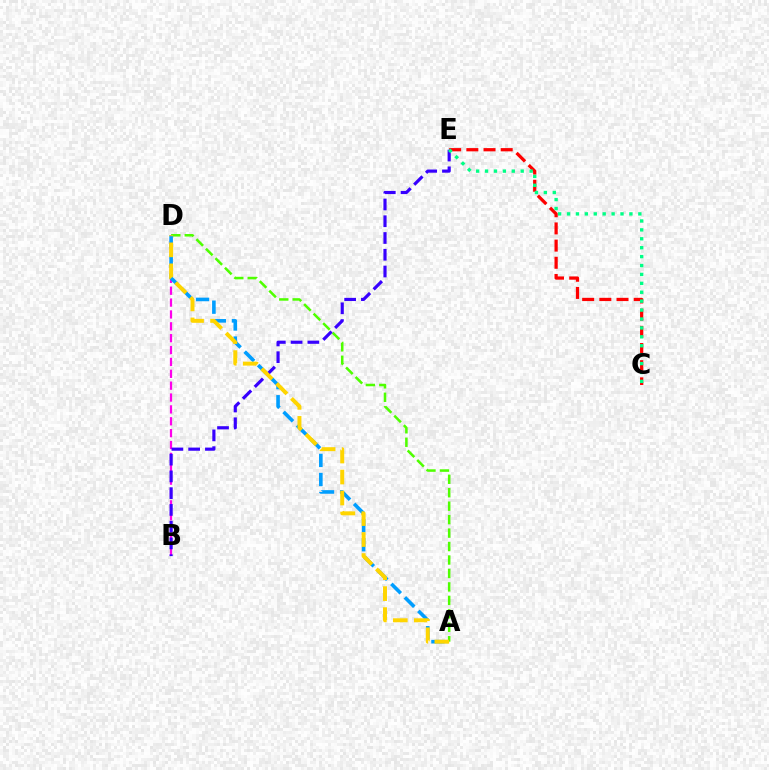{('B', 'D'): [{'color': '#ff00ed', 'line_style': 'dashed', 'thickness': 1.61}], ('C', 'E'): [{'color': '#ff0000', 'line_style': 'dashed', 'thickness': 2.33}, {'color': '#00ff86', 'line_style': 'dotted', 'thickness': 2.42}], ('A', 'D'): [{'color': '#4fff00', 'line_style': 'dashed', 'thickness': 1.83}, {'color': '#009eff', 'line_style': 'dashed', 'thickness': 2.59}, {'color': '#ffd500', 'line_style': 'dashed', 'thickness': 2.85}], ('B', 'E'): [{'color': '#3700ff', 'line_style': 'dashed', 'thickness': 2.28}]}